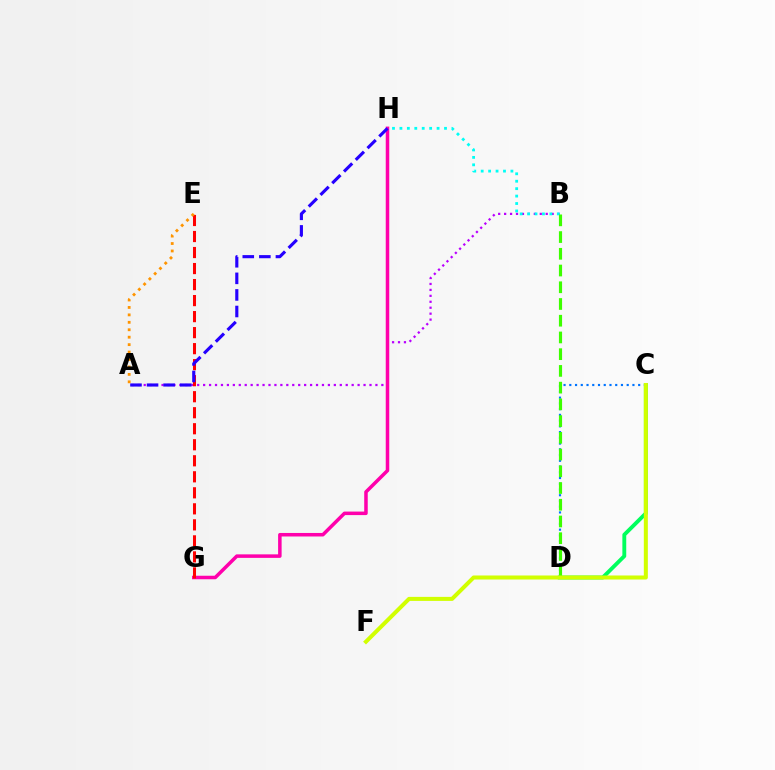{('A', 'B'): [{'color': '#b900ff', 'line_style': 'dotted', 'thickness': 1.61}], ('C', 'D'): [{'color': '#00ff5c', 'line_style': 'solid', 'thickness': 2.78}, {'color': '#0074ff', 'line_style': 'dotted', 'thickness': 1.56}], ('B', 'H'): [{'color': '#00fff6', 'line_style': 'dotted', 'thickness': 2.02}], ('G', 'H'): [{'color': '#ff00ac', 'line_style': 'solid', 'thickness': 2.53}], ('B', 'D'): [{'color': '#3dff00', 'line_style': 'dashed', 'thickness': 2.27}], ('E', 'G'): [{'color': '#ff0000', 'line_style': 'dashed', 'thickness': 2.18}], ('A', 'E'): [{'color': '#ff9400', 'line_style': 'dotted', 'thickness': 2.02}], ('A', 'H'): [{'color': '#2500ff', 'line_style': 'dashed', 'thickness': 2.25}], ('C', 'F'): [{'color': '#d1ff00', 'line_style': 'solid', 'thickness': 2.9}]}